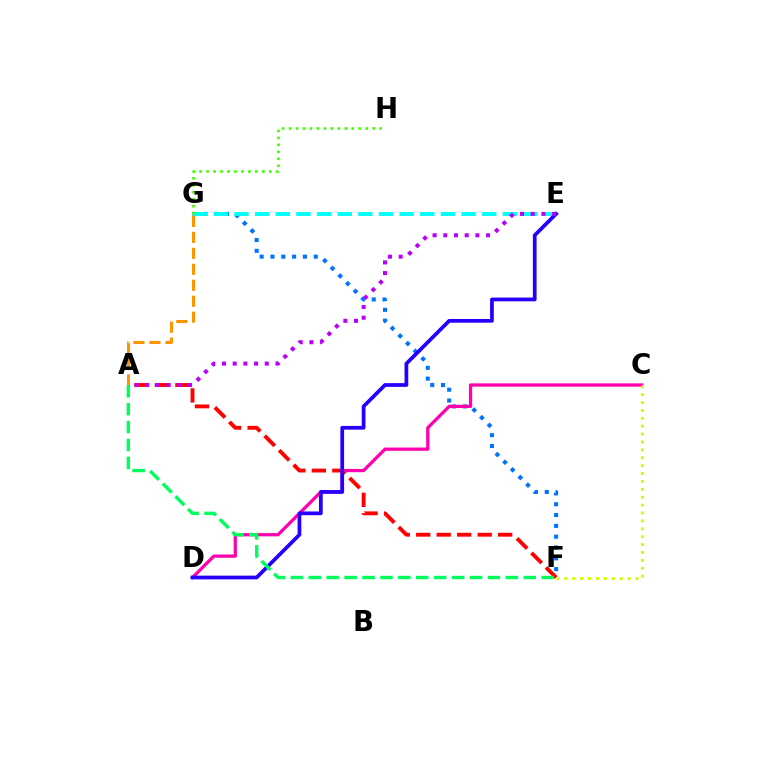{('A', 'F'): [{'color': '#ff0000', 'line_style': 'dashed', 'thickness': 2.78}, {'color': '#00ff5c', 'line_style': 'dashed', 'thickness': 2.43}], ('F', 'G'): [{'color': '#0074ff', 'line_style': 'dotted', 'thickness': 2.94}], ('E', 'G'): [{'color': '#00fff6', 'line_style': 'dashed', 'thickness': 2.8}], ('C', 'D'): [{'color': '#ff00ac', 'line_style': 'solid', 'thickness': 2.35}], ('D', 'E'): [{'color': '#2500ff', 'line_style': 'solid', 'thickness': 2.69}], ('G', 'H'): [{'color': '#3dff00', 'line_style': 'dotted', 'thickness': 1.89}], ('C', 'F'): [{'color': '#d1ff00', 'line_style': 'dotted', 'thickness': 2.14}], ('A', 'G'): [{'color': '#ff9400', 'line_style': 'dashed', 'thickness': 2.17}], ('A', 'E'): [{'color': '#b900ff', 'line_style': 'dotted', 'thickness': 2.91}]}